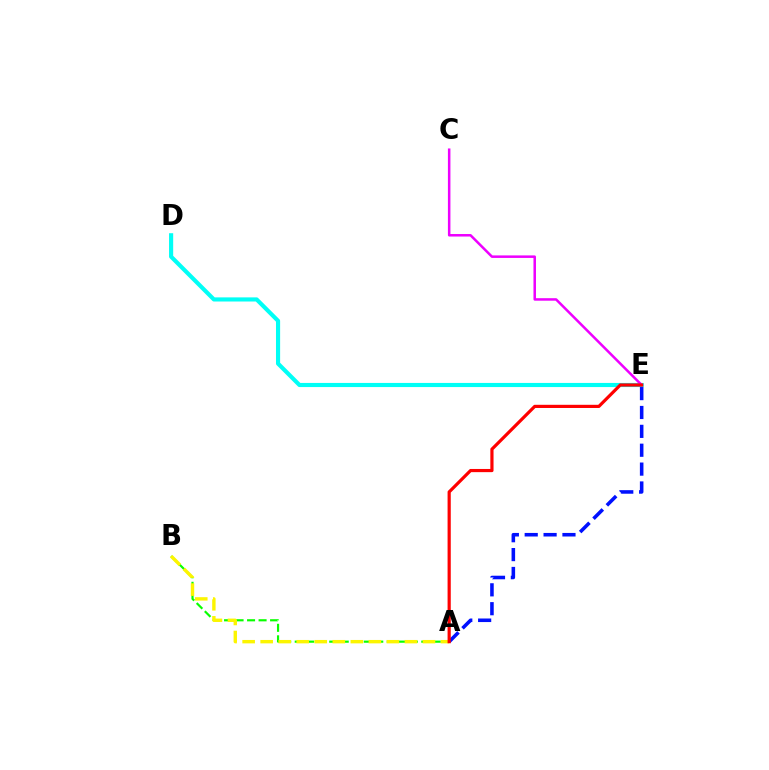{('A', 'B'): [{'color': '#08ff00', 'line_style': 'dashed', 'thickness': 1.56}, {'color': '#fcf500', 'line_style': 'dashed', 'thickness': 2.45}], ('D', 'E'): [{'color': '#00fff6', 'line_style': 'solid', 'thickness': 2.98}], ('C', 'E'): [{'color': '#ee00ff', 'line_style': 'solid', 'thickness': 1.81}], ('A', 'E'): [{'color': '#0010ff', 'line_style': 'dashed', 'thickness': 2.56}, {'color': '#ff0000', 'line_style': 'solid', 'thickness': 2.29}]}